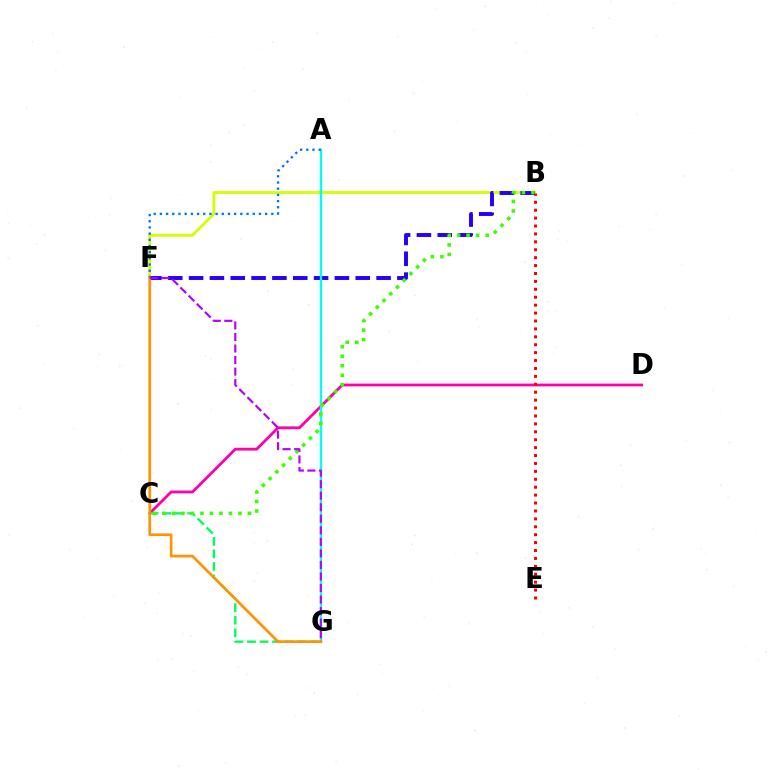{('B', 'F'): [{'color': '#d1ff00', 'line_style': 'solid', 'thickness': 2.01}, {'color': '#2500ff', 'line_style': 'dashed', 'thickness': 2.83}], ('C', 'D'): [{'color': '#ff00ac', 'line_style': 'solid', 'thickness': 2.01}], ('C', 'G'): [{'color': '#00ff5c', 'line_style': 'dashed', 'thickness': 1.7}], ('A', 'G'): [{'color': '#00fff6', 'line_style': 'solid', 'thickness': 1.69}], ('B', 'C'): [{'color': '#3dff00', 'line_style': 'dotted', 'thickness': 2.58}], ('B', 'E'): [{'color': '#ff0000', 'line_style': 'dotted', 'thickness': 2.15}], ('A', 'F'): [{'color': '#0074ff', 'line_style': 'dotted', 'thickness': 1.68}], ('F', 'G'): [{'color': '#ff9400', 'line_style': 'solid', 'thickness': 1.93}, {'color': '#b900ff', 'line_style': 'dashed', 'thickness': 1.57}]}